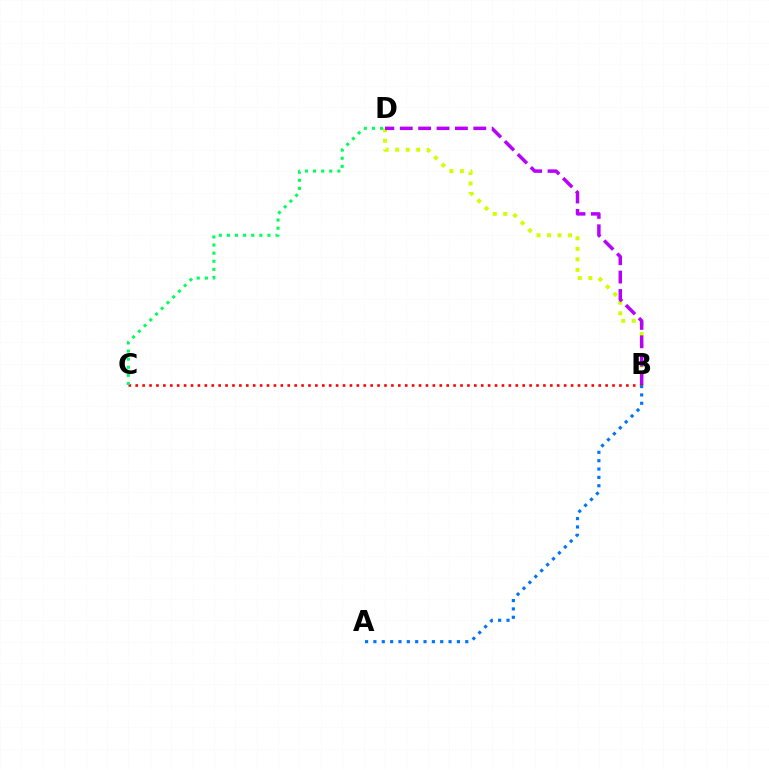{('B', 'D'): [{'color': '#d1ff00', 'line_style': 'dotted', 'thickness': 2.86}, {'color': '#b900ff', 'line_style': 'dashed', 'thickness': 2.5}], ('B', 'C'): [{'color': '#ff0000', 'line_style': 'dotted', 'thickness': 1.88}], ('C', 'D'): [{'color': '#00ff5c', 'line_style': 'dotted', 'thickness': 2.2}], ('A', 'B'): [{'color': '#0074ff', 'line_style': 'dotted', 'thickness': 2.27}]}